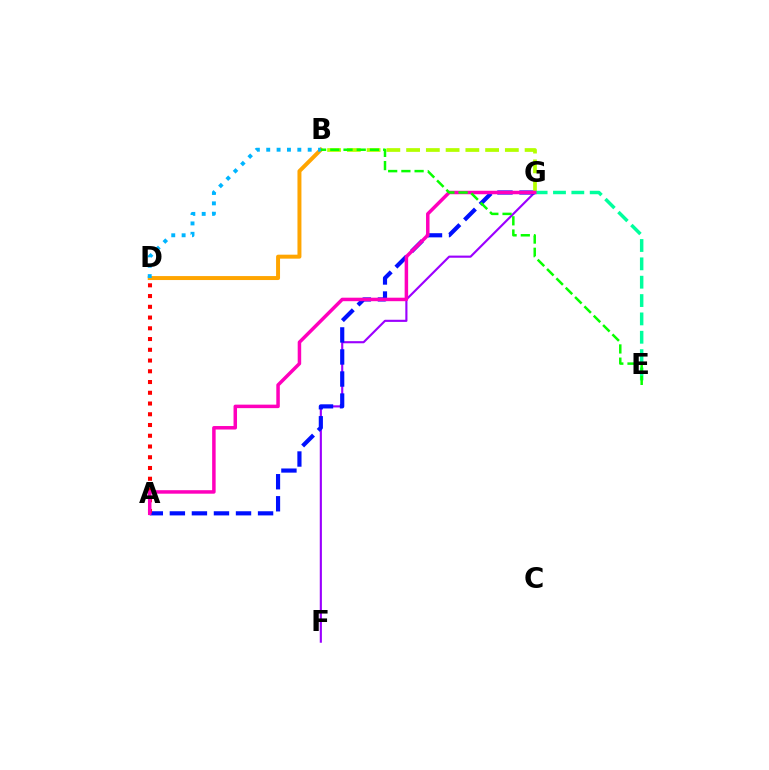{('F', 'G'): [{'color': '#9b00ff', 'line_style': 'solid', 'thickness': 1.54}], ('A', 'G'): [{'color': '#0010ff', 'line_style': 'dashed', 'thickness': 3.0}, {'color': '#ff00bd', 'line_style': 'solid', 'thickness': 2.52}], ('A', 'D'): [{'color': '#ff0000', 'line_style': 'dotted', 'thickness': 2.92}], ('B', 'G'): [{'color': '#b3ff00', 'line_style': 'dashed', 'thickness': 2.68}], ('E', 'G'): [{'color': '#00ff9d', 'line_style': 'dashed', 'thickness': 2.49}], ('B', 'D'): [{'color': '#ffa500', 'line_style': 'solid', 'thickness': 2.86}, {'color': '#00b5ff', 'line_style': 'dotted', 'thickness': 2.82}], ('B', 'E'): [{'color': '#08ff00', 'line_style': 'dashed', 'thickness': 1.79}]}